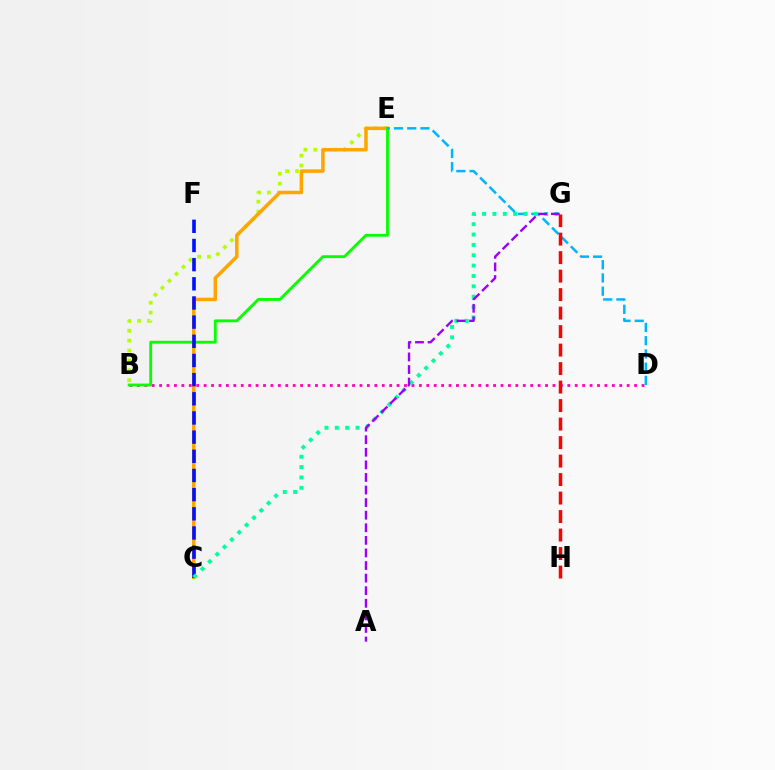{('B', 'E'): [{'color': '#b3ff00', 'line_style': 'dotted', 'thickness': 2.69}, {'color': '#08ff00', 'line_style': 'solid', 'thickness': 2.07}], ('C', 'E'): [{'color': '#ffa500', 'line_style': 'solid', 'thickness': 2.52}], ('B', 'D'): [{'color': '#ff00bd', 'line_style': 'dotted', 'thickness': 2.02}], ('D', 'E'): [{'color': '#00b5ff', 'line_style': 'dashed', 'thickness': 1.8}], ('C', 'F'): [{'color': '#0010ff', 'line_style': 'dashed', 'thickness': 2.6}], ('C', 'G'): [{'color': '#00ff9d', 'line_style': 'dotted', 'thickness': 2.82}], ('A', 'G'): [{'color': '#9b00ff', 'line_style': 'dashed', 'thickness': 1.71}], ('G', 'H'): [{'color': '#ff0000', 'line_style': 'dashed', 'thickness': 2.51}]}